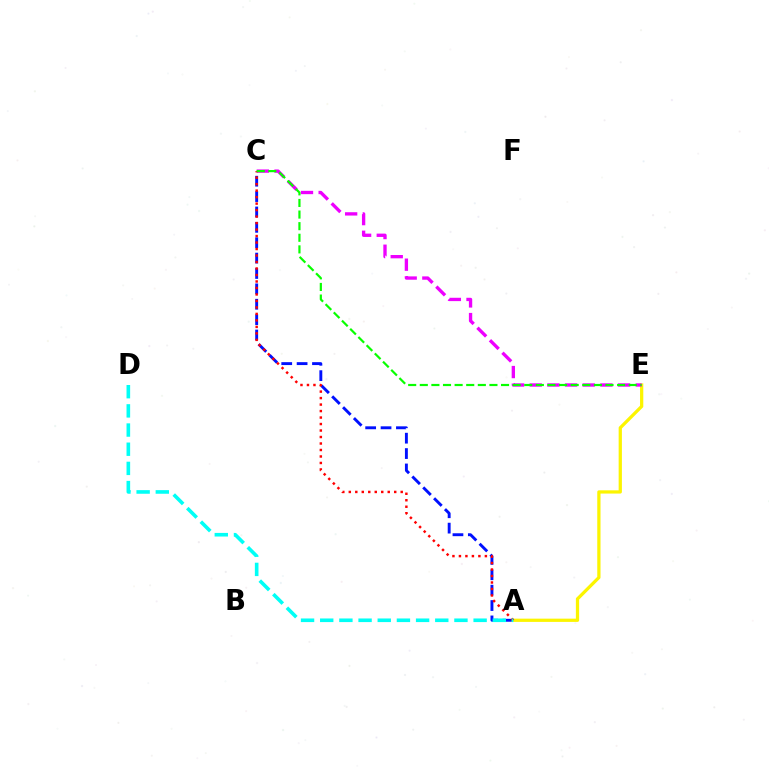{('A', 'C'): [{'color': '#0010ff', 'line_style': 'dashed', 'thickness': 2.09}, {'color': '#ff0000', 'line_style': 'dotted', 'thickness': 1.76}], ('A', 'E'): [{'color': '#fcf500', 'line_style': 'solid', 'thickness': 2.34}], ('C', 'E'): [{'color': '#ee00ff', 'line_style': 'dashed', 'thickness': 2.4}, {'color': '#08ff00', 'line_style': 'dashed', 'thickness': 1.58}], ('A', 'D'): [{'color': '#00fff6', 'line_style': 'dashed', 'thickness': 2.6}]}